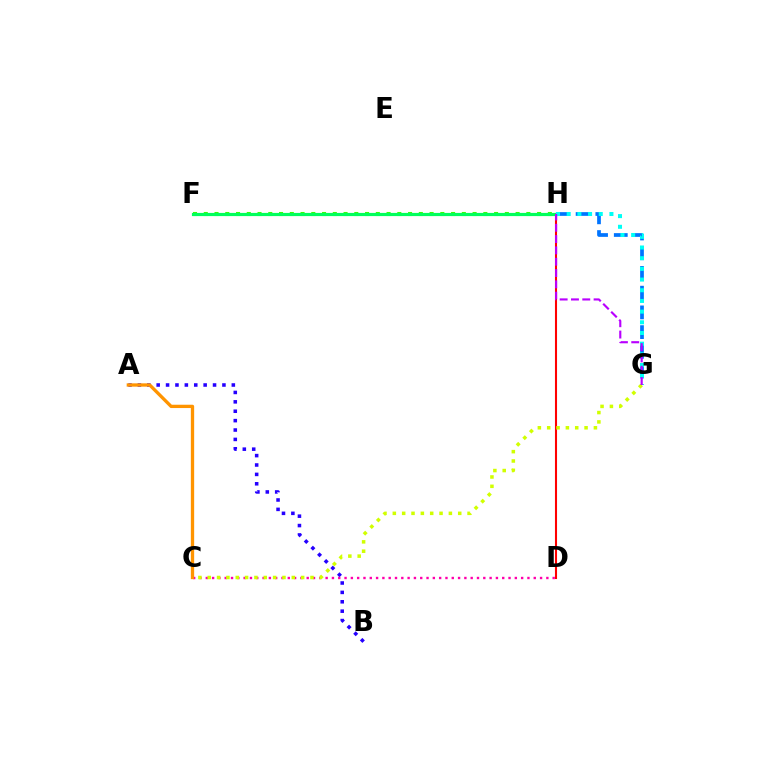{('D', 'H'): [{'color': '#ff0000', 'line_style': 'solid', 'thickness': 1.5}], ('G', 'H'): [{'color': '#0074ff', 'line_style': 'dashed', 'thickness': 2.68}, {'color': '#00fff6', 'line_style': 'dotted', 'thickness': 2.9}, {'color': '#b900ff', 'line_style': 'dashed', 'thickness': 1.54}], ('A', 'B'): [{'color': '#2500ff', 'line_style': 'dotted', 'thickness': 2.55}], ('C', 'D'): [{'color': '#ff00ac', 'line_style': 'dotted', 'thickness': 1.71}], ('F', 'H'): [{'color': '#3dff00', 'line_style': 'dotted', 'thickness': 2.92}, {'color': '#00ff5c', 'line_style': 'solid', 'thickness': 2.29}], ('C', 'G'): [{'color': '#d1ff00', 'line_style': 'dotted', 'thickness': 2.54}], ('A', 'C'): [{'color': '#ff9400', 'line_style': 'solid', 'thickness': 2.39}]}